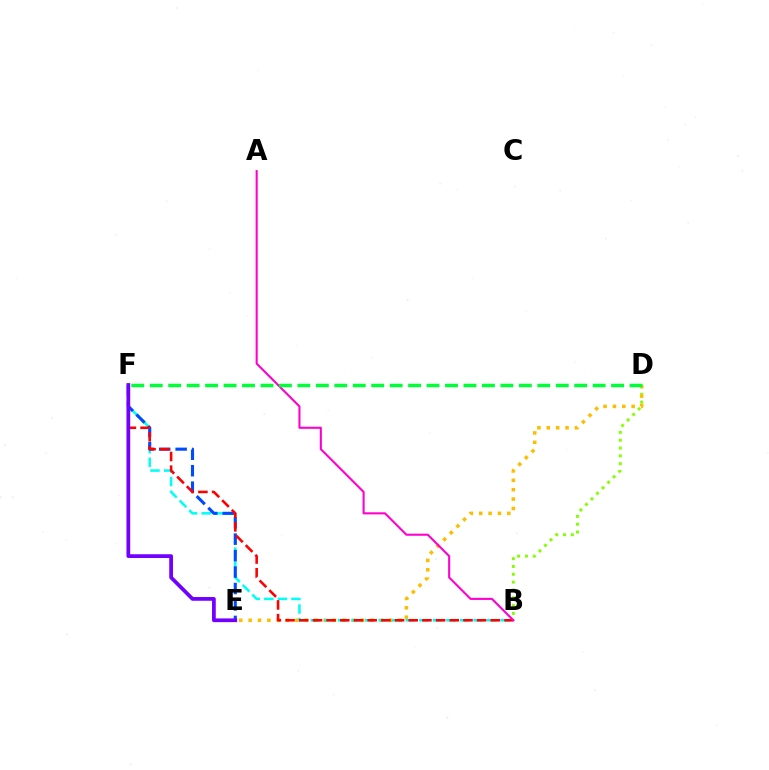{('B', 'D'): [{'color': '#84ff00', 'line_style': 'dotted', 'thickness': 2.13}], ('D', 'E'): [{'color': '#ffbd00', 'line_style': 'dotted', 'thickness': 2.55}], ('B', 'F'): [{'color': '#00fff6', 'line_style': 'dashed', 'thickness': 1.84}, {'color': '#ff0000', 'line_style': 'dashed', 'thickness': 1.86}], ('E', 'F'): [{'color': '#004bff', 'line_style': 'dashed', 'thickness': 2.23}, {'color': '#7200ff', 'line_style': 'solid', 'thickness': 2.7}], ('A', 'B'): [{'color': '#ff00cf', 'line_style': 'solid', 'thickness': 1.5}], ('D', 'F'): [{'color': '#00ff39', 'line_style': 'dashed', 'thickness': 2.51}]}